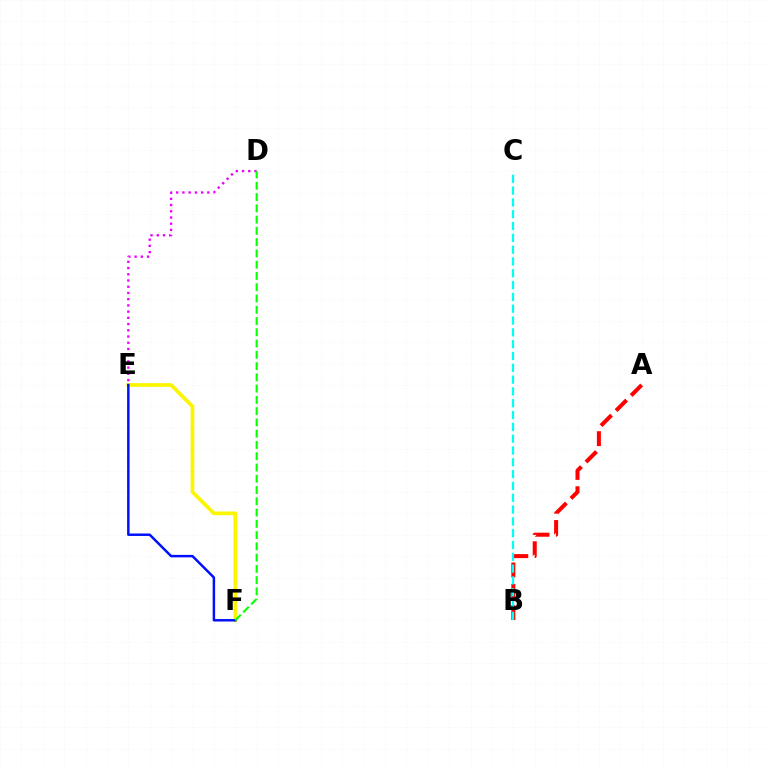{('E', 'F'): [{'color': '#fcf500', 'line_style': 'solid', 'thickness': 2.67}, {'color': '#0010ff', 'line_style': 'solid', 'thickness': 1.79}], ('A', 'B'): [{'color': '#ff0000', 'line_style': 'dashed', 'thickness': 2.9}], ('B', 'C'): [{'color': '#00fff6', 'line_style': 'dashed', 'thickness': 1.6}], ('D', 'E'): [{'color': '#ee00ff', 'line_style': 'dotted', 'thickness': 1.69}], ('D', 'F'): [{'color': '#08ff00', 'line_style': 'dashed', 'thickness': 1.53}]}